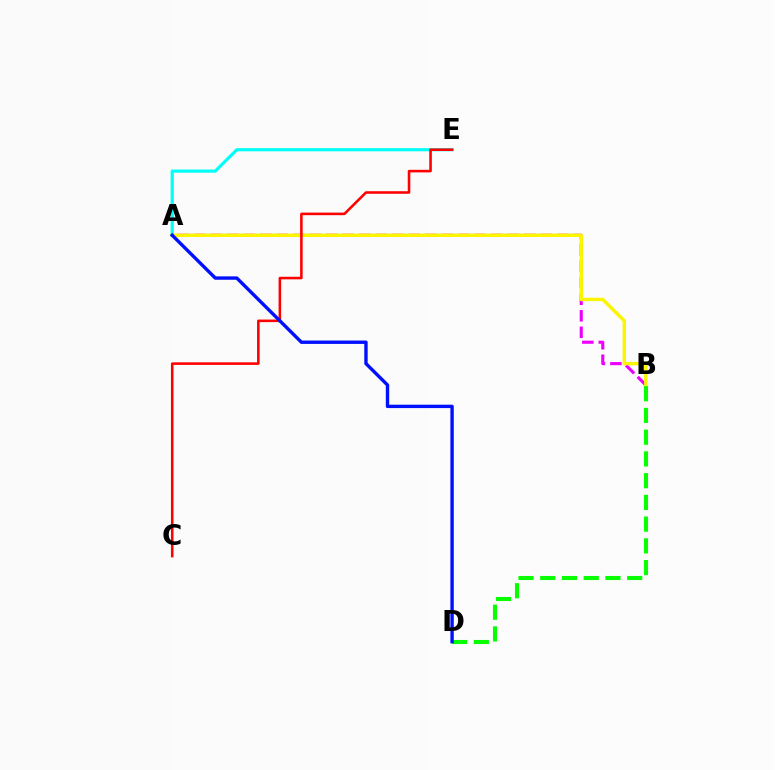{('A', 'B'): [{'color': '#ee00ff', 'line_style': 'dashed', 'thickness': 2.24}, {'color': '#fcf500', 'line_style': 'solid', 'thickness': 2.47}], ('A', 'E'): [{'color': '#00fff6', 'line_style': 'solid', 'thickness': 2.28}], ('B', 'D'): [{'color': '#08ff00', 'line_style': 'dashed', 'thickness': 2.95}], ('C', 'E'): [{'color': '#ff0000', 'line_style': 'solid', 'thickness': 1.85}], ('A', 'D'): [{'color': '#0010ff', 'line_style': 'solid', 'thickness': 2.44}]}